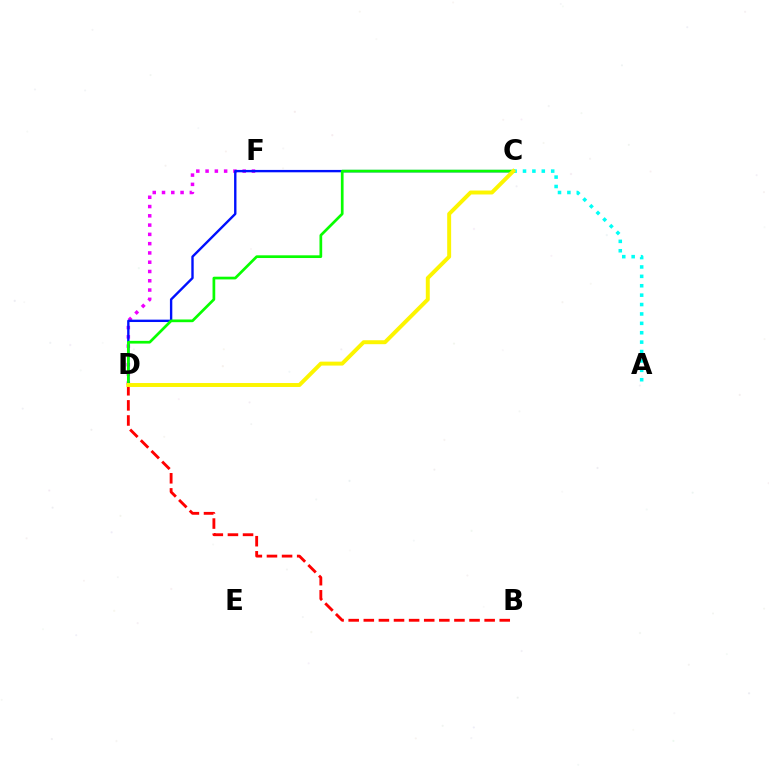{('B', 'D'): [{'color': '#ff0000', 'line_style': 'dashed', 'thickness': 2.05}], ('A', 'C'): [{'color': '#00fff6', 'line_style': 'dotted', 'thickness': 2.55}], ('D', 'F'): [{'color': '#ee00ff', 'line_style': 'dotted', 'thickness': 2.52}], ('C', 'D'): [{'color': '#0010ff', 'line_style': 'solid', 'thickness': 1.71}, {'color': '#08ff00', 'line_style': 'solid', 'thickness': 1.95}, {'color': '#fcf500', 'line_style': 'solid', 'thickness': 2.84}]}